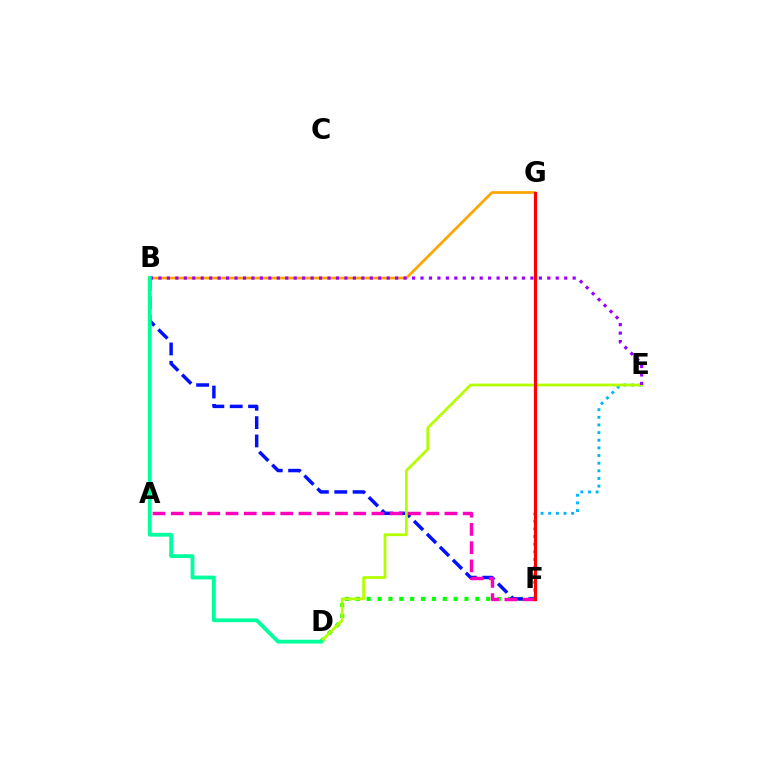{('B', 'G'): [{'color': '#ffa500', 'line_style': 'solid', 'thickness': 1.95}], ('D', 'F'): [{'color': '#08ff00', 'line_style': 'dotted', 'thickness': 2.95}], ('B', 'F'): [{'color': '#0010ff', 'line_style': 'dashed', 'thickness': 2.49}], ('E', 'F'): [{'color': '#00b5ff', 'line_style': 'dotted', 'thickness': 2.08}], ('A', 'F'): [{'color': '#ff00bd', 'line_style': 'dashed', 'thickness': 2.48}], ('D', 'E'): [{'color': '#b3ff00', 'line_style': 'solid', 'thickness': 1.99}], ('B', 'E'): [{'color': '#9b00ff', 'line_style': 'dotted', 'thickness': 2.3}], ('F', 'G'): [{'color': '#ff0000', 'line_style': 'solid', 'thickness': 2.27}], ('B', 'D'): [{'color': '#00ff9d', 'line_style': 'solid', 'thickness': 2.74}]}